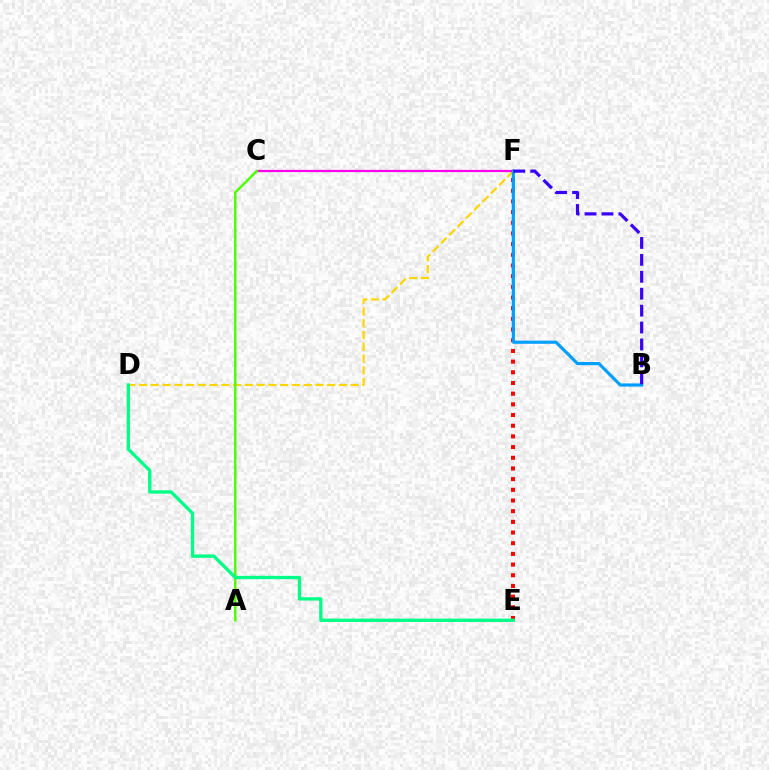{('D', 'F'): [{'color': '#ffd500', 'line_style': 'dashed', 'thickness': 1.6}], ('C', 'F'): [{'color': '#ff00ed', 'line_style': 'solid', 'thickness': 1.61}], ('A', 'C'): [{'color': '#4fff00', 'line_style': 'solid', 'thickness': 1.79}], ('E', 'F'): [{'color': '#ff0000', 'line_style': 'dotted', 'thickness': 2.9}], ('D', 'E'): [{'color': '#00ff86', 'line_style': 'solid', 'thickness': 2.38}], ('B', 'F'): [{'color': '#009eff', 'line_style': 'solid', 'thickness': 2.27}, {'color': '#3700ff', 'line_style': 'dashed', 'thickness': 2.3}]}